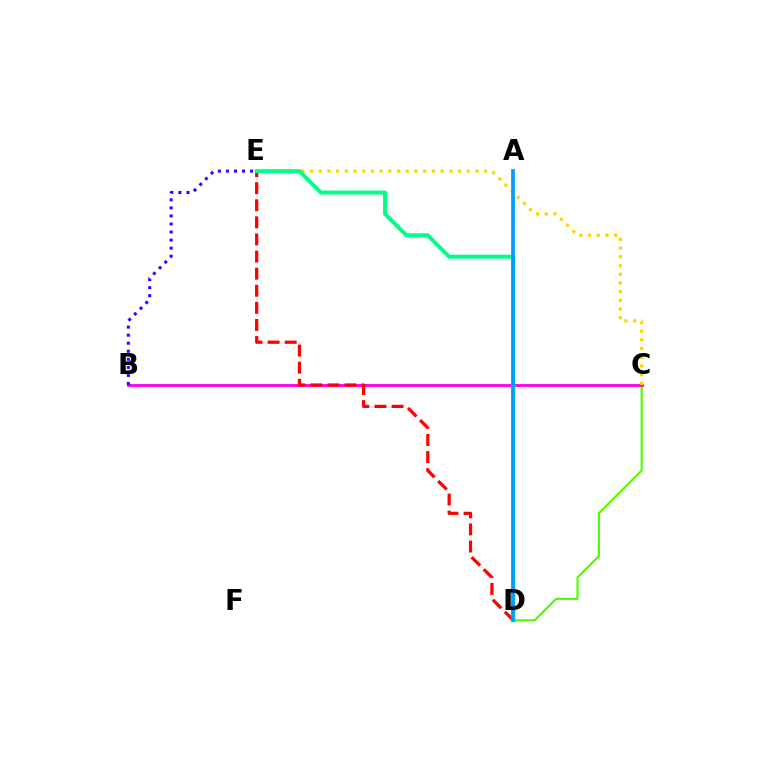{('C', 'D'): [{'color': '#4fff00', 'line_style': 'solid', 'thickness': 1.55}], ('B', 'C'): [{'color': '#ff00ed', 'line_style': 'solid', 'thickness': 2.04}], ('B', 'E'): [{'color': '#3700ff', 'line_style': 'dotted', 'thickness': 2.19}], ('D', 'E'): [{'color': '#ff0000', 'line_style': 'dashed', 'thickness': 2.32}, {'color': '#00ff86', 'line_style': 'solid', 'thickness': 2.83}], ('C', 'E'): [{'color': '#ffd500', 'line_style': 'dotted', 'thickness': 2.36}], ('A', 'D'): [{'color': '#009eff', 'line_style': 'solid', 'thickness': 2.67}]}